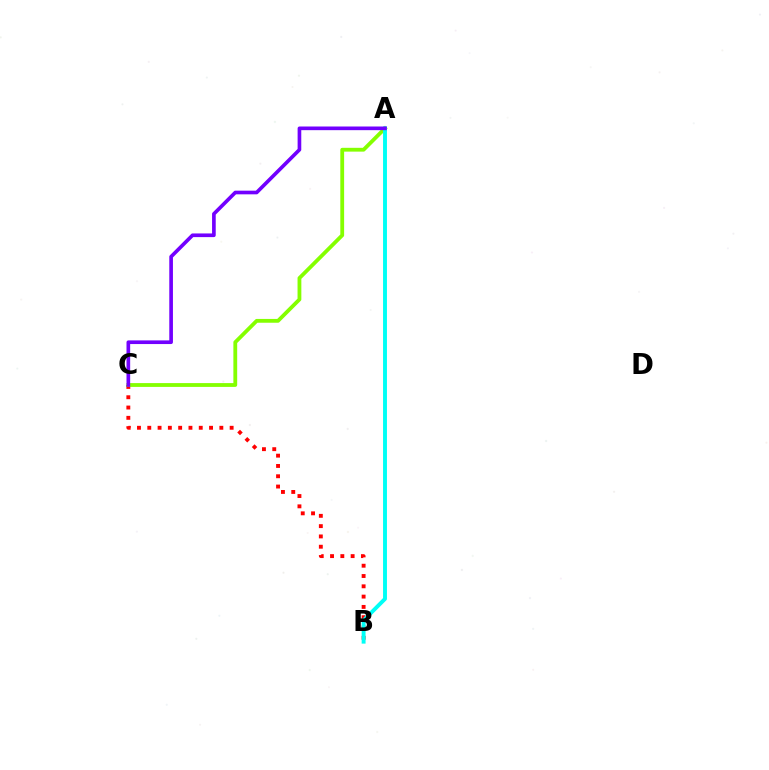{('B', 'C'): [{'color': '#ff0000', 'line_style': 'dotted', 'thickness': 2.8}], ('A', 'C'): [{'color': '#84ff00', 'line_style': 'solid', 'thickness': 2.74}, {'color': '#7200ff', 'line_style': 'solid', 'thickness': 2.64}], ('A', 'B'): [{'color': '#00fff6', 'line_style': 'solid', 'thickness': 2.81}]}